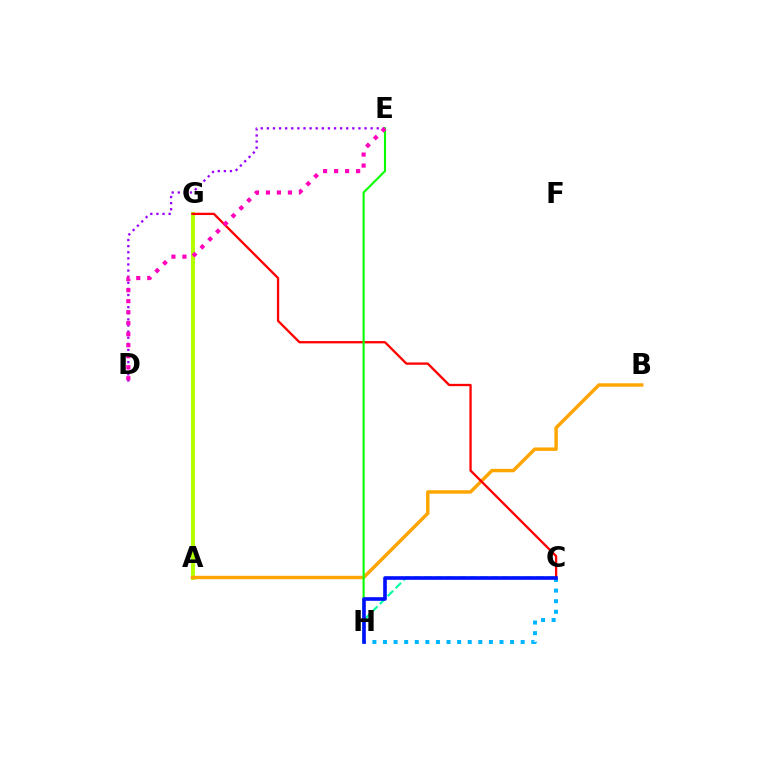{('D', 'E'): [{'color': '#9b00ff', 'line_style': 'dotted', 'thickness': 1.66}, {'color': '#ff00bd', 'line_style': 'dotted', 'thickness': 2.99}], ('A', 'G'): [{'color': '#b3ff00', 'line_style': 'solid', 'thickness': 2.88}], ('A', 'B'): [{'color': '#ffa500', 'line_style': 'solid', 'thickness': 2.48}], ('C', 'G'): [{'color': '#ff0000', 'line_style': 'solid', 'thickness': 1.65}], ('C', 'H'): [{'color': '#00ff9d', 'line_style': 'dashed', 'thickness': 1.51}, {'color': '#00b5ff', 'line_style': 'dotted', 'thickness': 2.88}, {'color': '#0010ff', 'line_style': 'solid', 'thickness': 2.61}], ('E', 'H'): [{'color': '#08ff00', 'line_style': 'solid', 'thickness': 1.52}]}